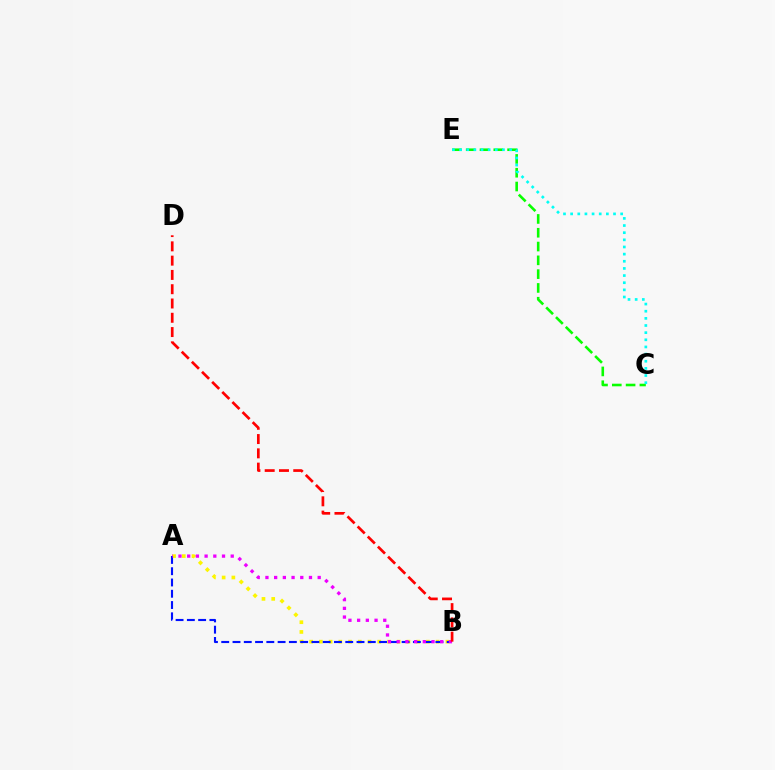{('A', 'B'): [{'color': '#fcf500', 'line_style': 'dotted', 'thickness': 2.64}, {'color': '#0010ff', 'line_style': 'dashed', 'thickness': 1.53}, {'color': '#ee00ff', 'line_style': 'dotted', 'thickness': 2.37}], ('C', 'E'): [{'color': '#08ff00', 'line_style': 'dashed', 'thickness': 1.87}, {'color': '#00fff6', 'line_style': 'dotted', 'thickness': 1.94}], ('B', 'D'): [{'color': '#ff0000', 'line_style': 'dashed', 'thickness': 1.94}]}